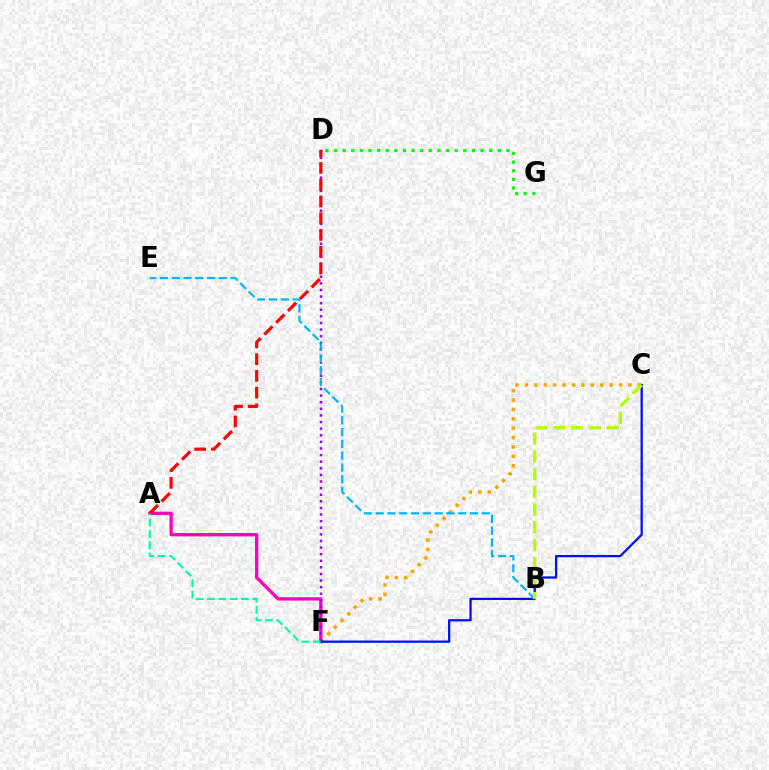{('A', 'F'): [{'color': '#ff00bd', 'line_style': 'solid', 'thickness': 2.37}, {'color': '#00ff9d', 'line_style': 'dashed', 'thickness': 1.54}], ('D', 'G'): [{'color': '#08ff00', 'line_style': 'dotted', 'thickness': 2.34}], ('C', 'F'): [{'color': '#ffa500', 'line_style': 'dotted', 'thickness': 2.55}, {'color': '#0010ff', 'line_style': 'solid', 'thickness': 1.64}], ('D', 'F'): [{'color': '#9b00ff', 'line_style': 'dotted', 'thickness': 1.79}], ('A', 'D'): [{'color': '#ff0000', 'line_style': 'dashed', 'thickness': 2.28}], ('B', 'E'): [{'color': '#00b5ff', 'line_style': 'dashed', 'thickness': 1.6}], ('B', 'C'): [{'color': '#b3ff00', 'line_style': 'dashed', 'thickness': 2.41}]}